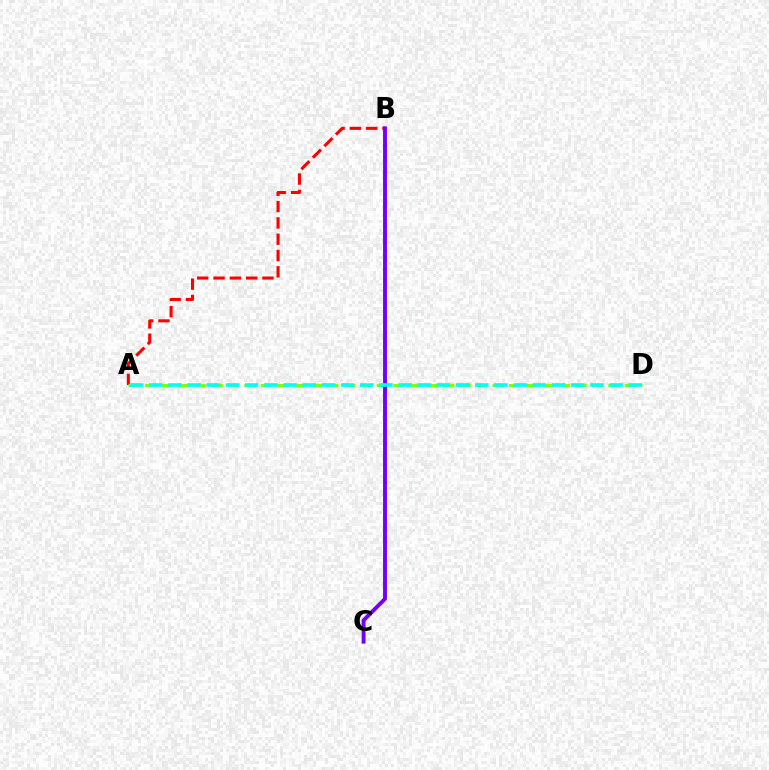{('A', 'B'): [{'color': '#ff0000', 'line_style': 'dashed', 'thickness': 2.22}], ('A', 'D'): [{'color': '#84ff00', 'line_style': 'dashed', 'thickness': 2.25}, {'color': '#00fff6', 'line_style': 'dashed', 'thickness': 2.61}], ('B', 'C'): [{'color': '#7200ff', 'line_style': 'solid', 'thickness': 2.81}]}